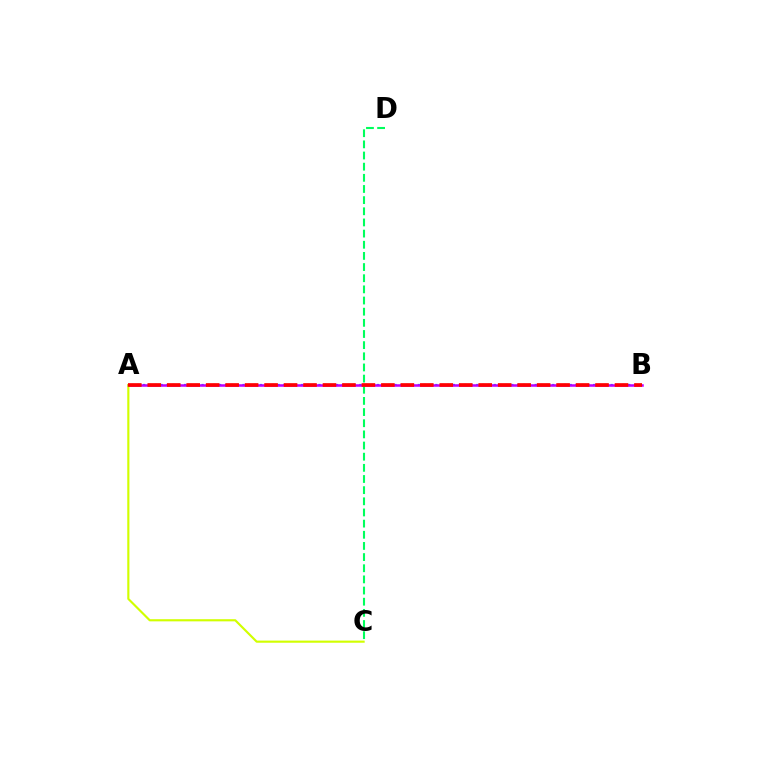{('A', 'B'): [{'color': '#0074ff', 'line_style': 'dotted', 'thickness': 1.59}, {'color': '#b900ff', 'line_style': 'solid', 'thickness': 1.81}, {'color': '#ff0000', 'line_style': 'dashed', 'thickness': 2.64}], ('A', 'C'): [{'color': '#d1ff00', 'line_style': 'solid', 'thickness': 1.55}], ('C', 'D'): [{'color': '#00ff5c', 'line_style': 'dashed', 'thickness': 1.52}]}